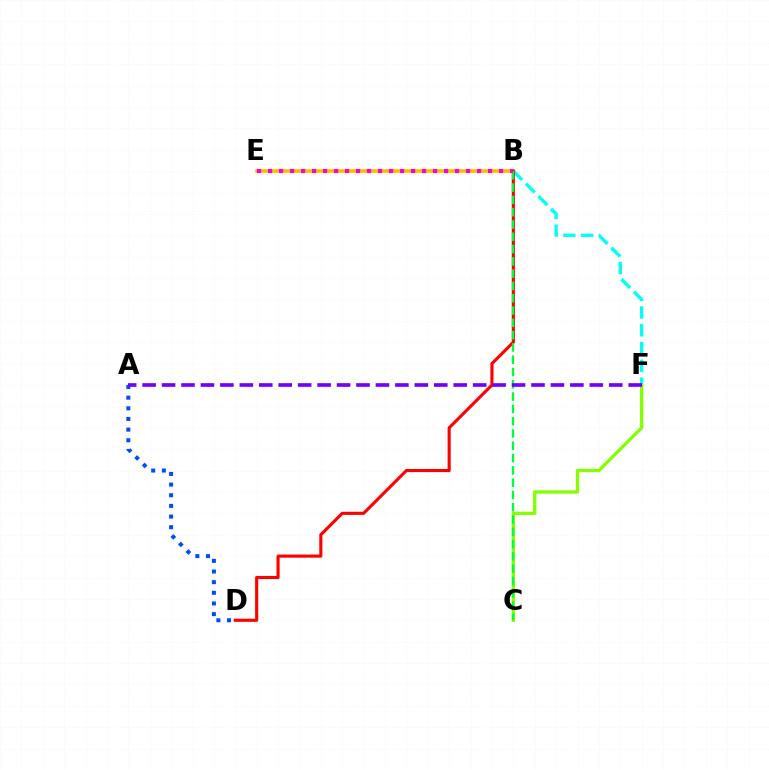{('B', 'F'): [{'color': '#00fff6', 'line_style': 'dashed', 'thickness': 2.42}], ('A', 'D'): [{'color': '#004bff', 'line_style': 'dotted', 'thickness': 2.89}], ('B', 'E'): [{'color': '#ffbd00', 'line_style': 'solid', 'thickness': 2.64}, {'color': '#ff00cf', 'line_style': 'dotted', 'thickness': 2.99}], ('B', 'D'): [{'color': '#ff0000', 'line_style': 'solid', 'thickness': 2.25}], ('C', 'F'): [{'color': '#84ff00', 'line_style': 'solid', 'thickness': 2.36}], ('B', 'C'): [{'color': '#00ff39', 'line_style': 'dashed', 'thickness': 1.67}], ('A', 'F'): [{'color': '#7200ff', 'line_style': 'dashed', 'thickness': 2.64}]}